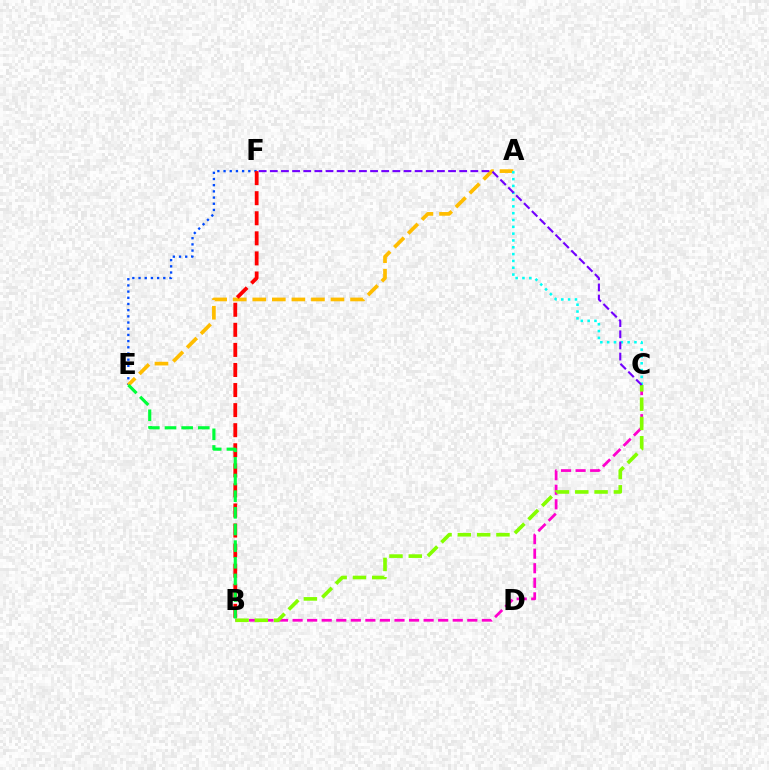{('E', 'F'): [{'color': '#004bff', 'line_style': 'dotted', 'thickness': 1.68}], ('B', 'C'): [{'color': '#ff00cf', 'line_style': 'dashed', 'thickness': 1.98}, {'color': '#84ff00', 'line_style': 'dashed', 'thickness': 2.62}], ('A', 'E'): [{'color': '#ffbd00', 'line_style': 'dashed', 'thickness': 2.66}], ('B', 'F'): [{'color': '#ff0000', 'line_style': 'dashed', 'thickness': 2.73}], ('A', 'C'): [{'color': '#00fff6', 'line_style': 'dotted', 'thickness': 1.85}], ('C', 'F'): [{'color': '#7200ff', 'line_style': 'dashed', 'thickness': 1.51}], ('B', 'E'): [{'color': '#00ff39', 'line_style': 'dashed', 'thickness': 2.26}]}